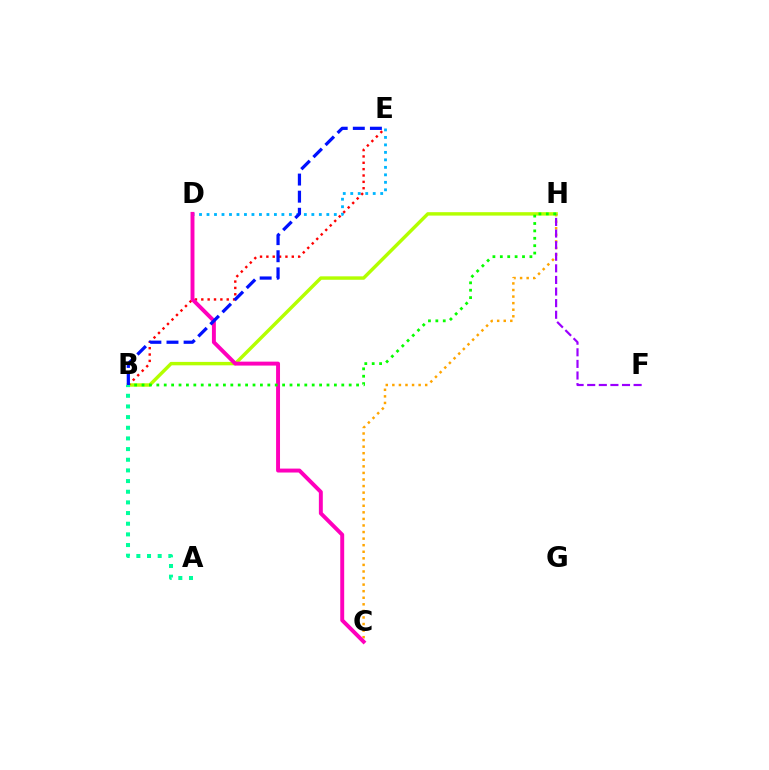{('C', 'H'): [{'color': '#ffa500', 'line_style': 'dotted', 'thickness': 1.79}], ('B', 'H'): [{'color': '#b3ff00', 'line_style': 'solid', 'thickness': 2.47}, {'color': '#08ff00', 'line_style': 'dotted', 'thickness': 2.01}], ('D', 'E'): [{'color': '#00b5ff', 'line_style': 'dotted', 'thickness': 2.03}], ('F', 'H'): [{'color': '#9b00ff', 'line_style': 'dashed', 'thickness': 1.58}], ('B', 'E'): [{'color': '#ff0000', 'line_style': 'dotted', 'thickness': 1.73}, {'color': '#0010ff', 'line_style': 'dashed', 'thickness': 2.32}], ('C', 'D'): [{'color': '#ff00bd', 'line_style': 'solid', 'thickness': 2.83}], ('A', 'B'): [{'color': '#00ff9d', 'line_style': 'dotted', 'thickness': 2.9}]}